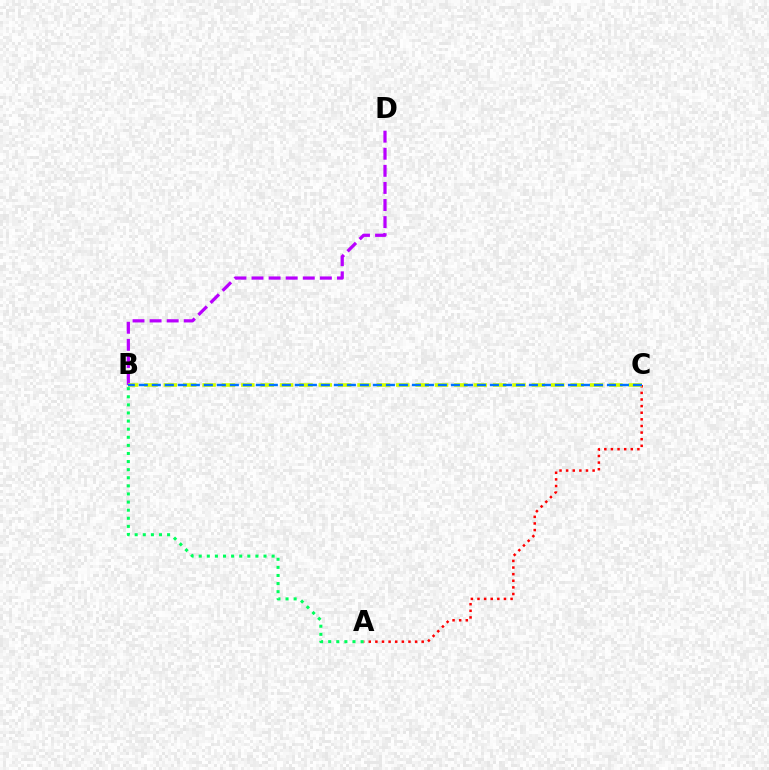{('B', 'D'): [{'color': '#b900ff', 'line_style': 'dashed', 'thickness': 2.32}], ('A', 'C'): [{'color': '#ff0000', 'line_style': 'dotted', 'thickness': 1.8}], ('B', 'C'): [{'color': '#d1ff00', 'line_style': 'dashed', 'thickness': 2.63}, {'color': '#0074ff', 'line_style': 'dashed', 'thickness': 1.77}], ('A', 'B'): [{'color': '#00ff5c', 'line_style': 'dotted', 'thickness': 2.2}]}